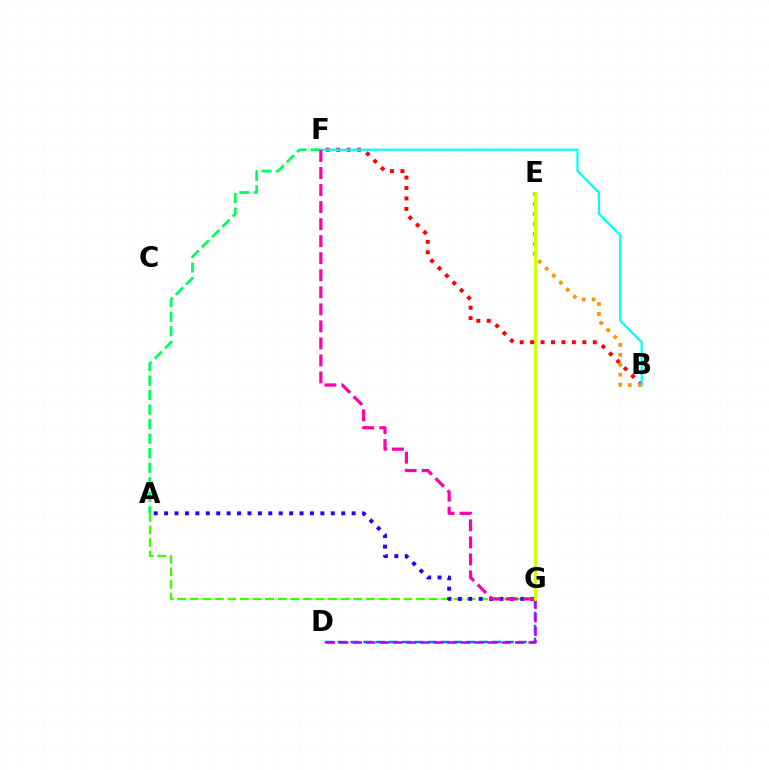{('B', 'F'): [{'color': '#ff0000', 'line_style': 'dotted', 'thickness': 2.84}, {'color': '#00fff6', 'line_style': 'solid', 'thickness': 1.59}], ('B', 'E'): [{'color': '#ff9400', 'line_style': 'dotted', 'thickness': 2.7}], ('A', 'G'): [{'color': '#3dff00', 'line_style': 'dashed', 'thickness': 1.71}, {'color': '#2500ff', 'line_style': 'dotted', 'thickness': 2.83}], ('D', 'G'): [{'color': '#0074ff', 'line_style': 'dashed', 'thickness': 1.75}, {'color': '#b900ff', 'line_style': 'dashed', 'thickness': 1.84}], ('A', 'F'): [{'color': '#00ff5c', 'line_style': 'dashed', 'thickness': 1.97}], ('F', 'G'): [{'color': '#ff00ac', 'line_style': 'dashed', 'thickness': 2.31}], ('E', 'G'): [{'color': '#d1ff00', 'line_style': 'solid', 'thickness': 2.06}]}